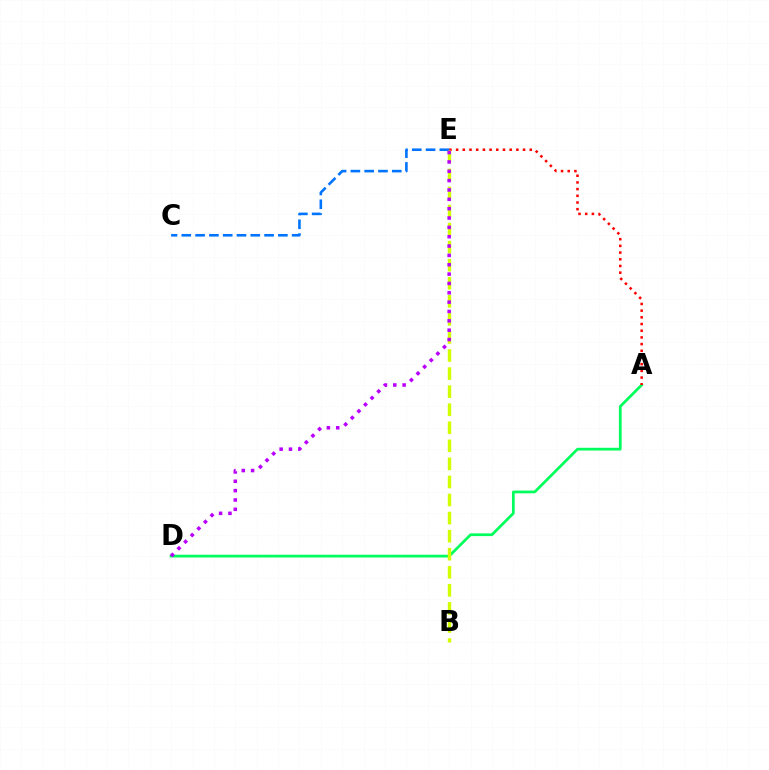{('A', 'D'): [{'color': '#00ff5c', 'line_style': 'solid', 'thickness': 1.98}], ('A', 'E'): [{'color': '#ff0000', 'line_style': 'dotted', 'thickness': 1.82}], ('C', 'E'): [{'color': '#0074ff', 'line_style': 'dashed', 'thickness': 1.87}], ('B', 'E'): [{'color': '#d1ff00', 'line_style': 'dashed', 'thickness': 2.45}], ('D', 'E'): [{'color': '#b900ff', 'line_style': 'dotted', 'thickness': 2.54}]}